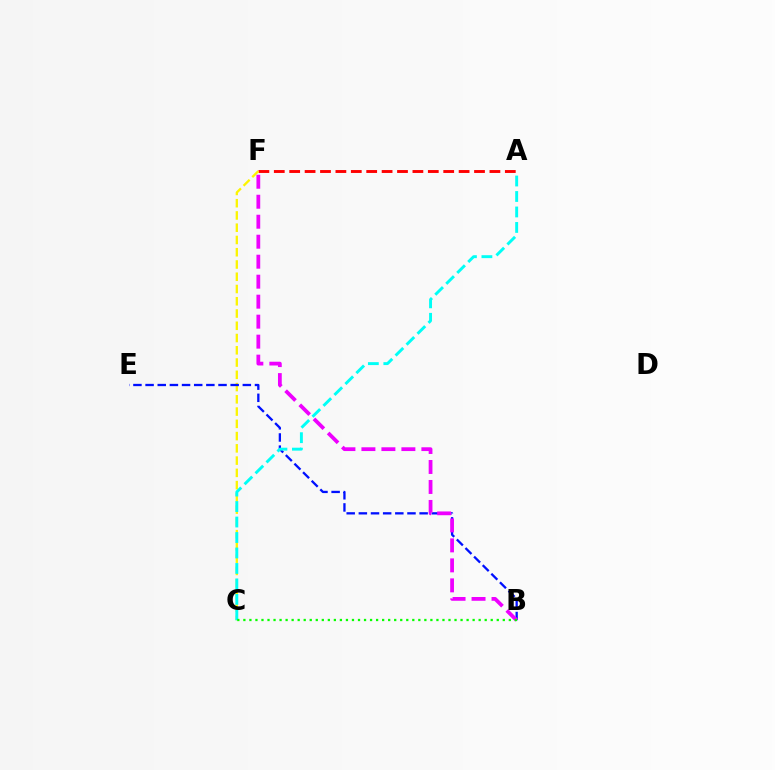{('A', 'F'): [{'color': '#ff0000', 'line_style': 'dashed', 'thickness': 2.09}], ('C', 'F'): [{'color': '#fcf500', 'line_style': 'dashed', 'thickness': 1.67}], ('B', 'E'): [{'color': '#0010ff', 'line_style': 'dashed', 'thickness': 1.65}], ('A', 'C'): [{'color': '#00fff6', 'line_style': 'dashed', 'thickness': 2.1}], ('B', 'F'): [{'color': '#ee00ff', 'line_style': 'dashed', 'thickness': 2.72}], ('B', 'C'): [{'color': '#08ff00', 'line_style': 'dotted', 'thickness': 1.64}]}